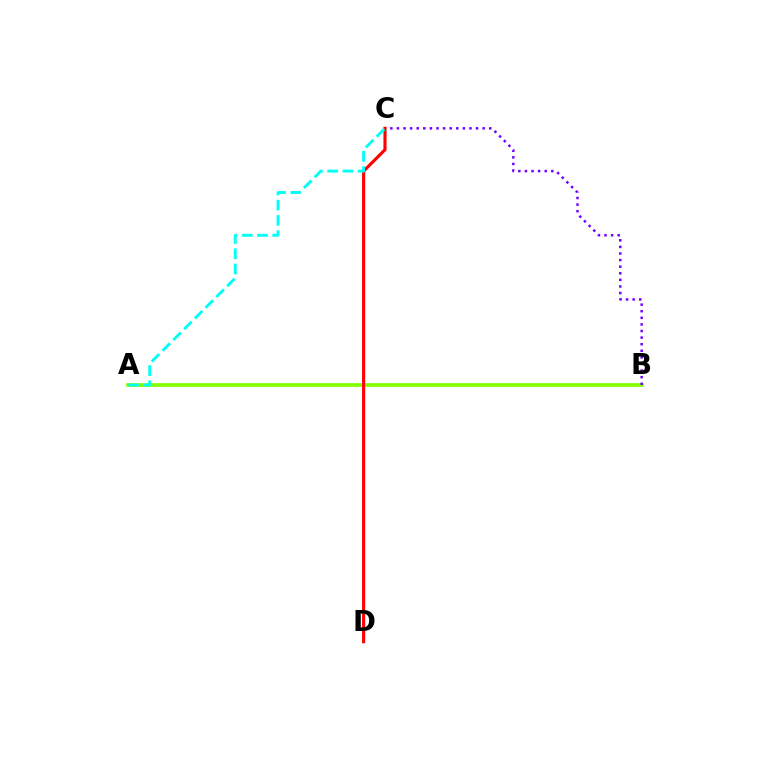{('A', 'B'): [{'color': '#84ff00', 'line_style': 'solid', 'thickness': 2.67}], ('C', 'D'): [{'color': '#ff0000', 'line_style': 'solid', 'thickness': 2.23}], ('B', 'C'): [{'color': '#7200ff', 'line_style': 'dotted', 'thickness': 1.79}], ('A', 'C'): [{'color': '#00fff6', 'line_style': 'dashed', 'thickness': 2.07}]}